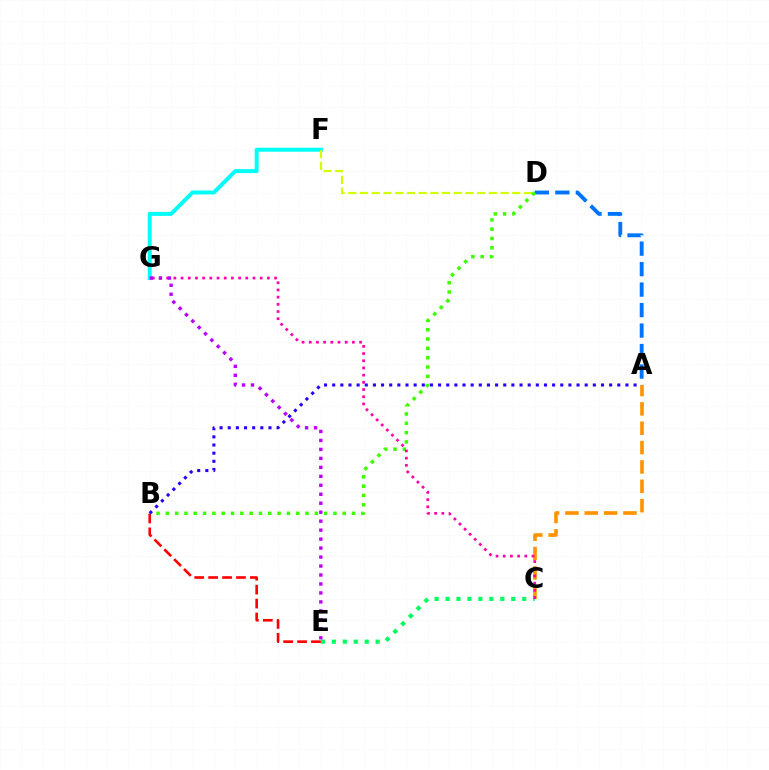{('F', 'G'): [{'color': '#00fff6', 'line_style': 'solid', 'thickness': 2.87}], ('C', 'E'): [{'color': '#00ff5c', 'line_style': 'dotted', 'thickness': 2.98}], ('A', 'D'): [{'color': '#0074ff', 'line_style': 'dashed', 'thickness': 2.78}], ('A', 'C'): [{'color': '#ff9400', 'line_style': 'dashed', 'thickness': 2.63}], ('D', 'F'): [{'color': '#d1ff00', 'line_style': 'dashed', 'thickness': 1.59}], ('B', 'D'): [{'color': '#3dff00', 'line_style': 'dotted', 'thickness': 2.53}], ('B', 'E'): [{'color': '#ff0000', 'line_style': 'dashed', 'thickness': 1.89}], ('C', 'G'): [{'color': '#ff00ac', 'line_style': 'dotted', 'thickness': 1.95}], ('A', 'B'): [{'color': '#2500ff', 'line_style': 'dotted', 'thickness': 2.21}], ('E', 'G'): [{'color': '#b900ff', 'line_style': 'dotted', 'thickness': 2.44}]}